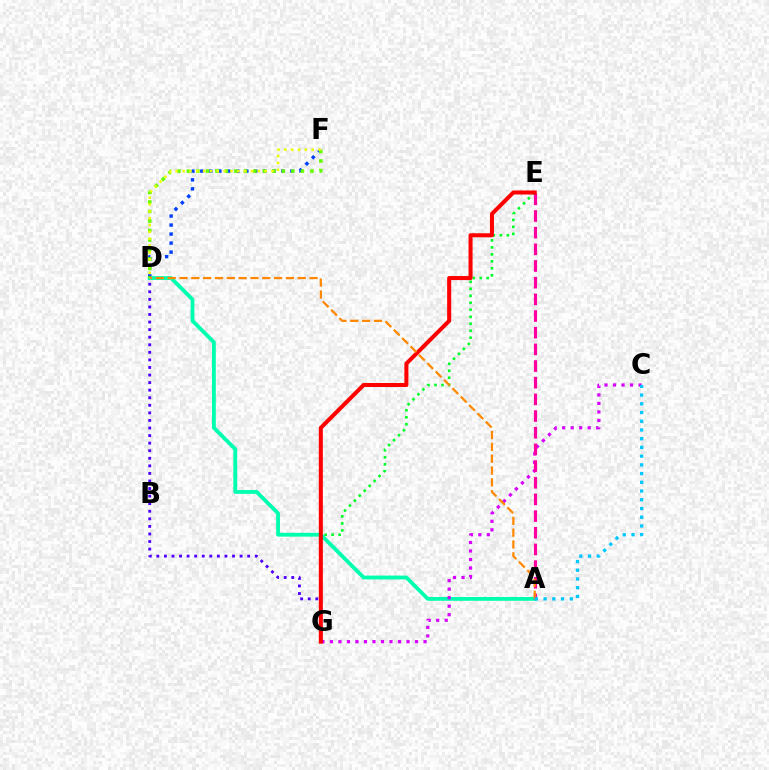{('E', 'G'): [{'color': '#00ff27', 'line_style': 'dotted', 'thickness': 1.9}, {'color': '#ff0000', 'line_style': 'solid', 'thickness': 2.9}], ('D', 'G'): [{'color': '#4f00ff', 'line_style': 'dotted', 'thickness': 2.06}], ('A', 'D'): [{'color': '#00ffaf', 'line_style': 'solid', 'thickness': 2.75}, {'color': '#ff8800', 'line_style': 'dashed', 'thickness': 1.61}], ('D', 'F'): [{'color': '#003fff', 'line_style': 'dotted', 'thickness': 2.45}, {'color': '#66ff00', 'line_style': 'dotted', 'thickness': 2.58}, {'color': '#eeff00', 'line_style': 'dotted', 'thickness': 1.86}], ('C', 'G'): [{'color': '#d600ff', 'line_style': 'dotted', 'thickness': 2.31}], ('A', 'E'): [{'color': '#ff00a0', 'line_style': 'dashed', 'thickness': 2.26}], ('A', 'C'): [{'color': '#00c7ff', 'line_style': 'dotted', 'thickness': 2.37}]}